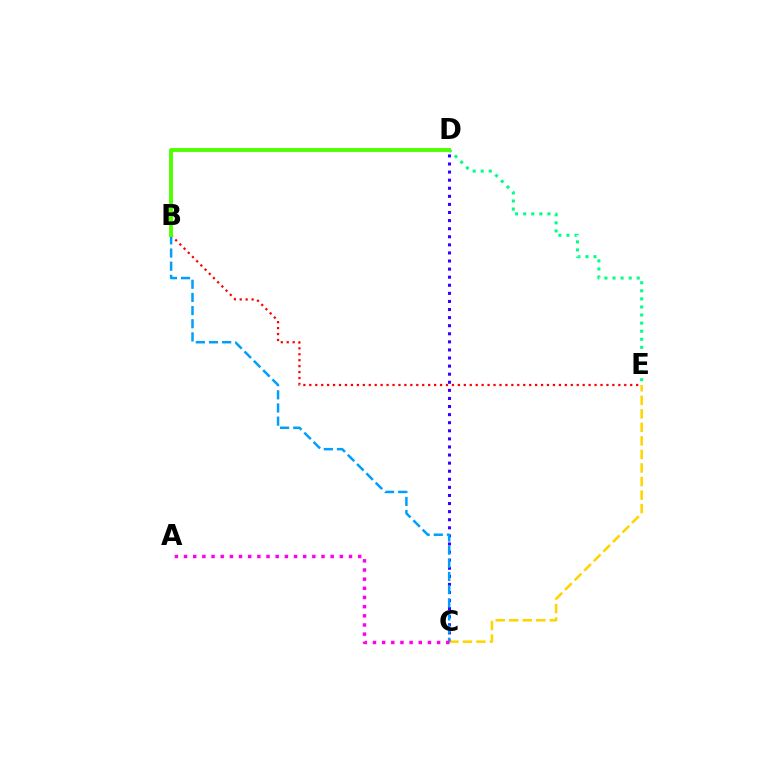{('D', 'E'): [{'color': '#00ff86', 'line_style': 'dotted', 'thickness': 2.2}], ('B', 'E'): [{'color': '#ff0000', 'line_style': 'dotted', 'thickness': 1.61}], ('C', 'D'): [{'color': '#3700ff', 'line_style': 'dotted', 'thickness': 2.2}], ('C', 'E'): [{'color': '#ffd500', 'line_style': 'dashed', 'thickness': 1.84}], ('B', 'C'): [{'color': '#009eff', 'line_style': 'dashed', 'thickness': 1.79}], ('A', 'C'): [{'color': '#ff00ed', 'line_style': 'dotted', 'thickness': 2.49}], ('B', 'D'): [{'color': '#4fff00', 'line_style': 'solid', 'thickness': 2.79}]}